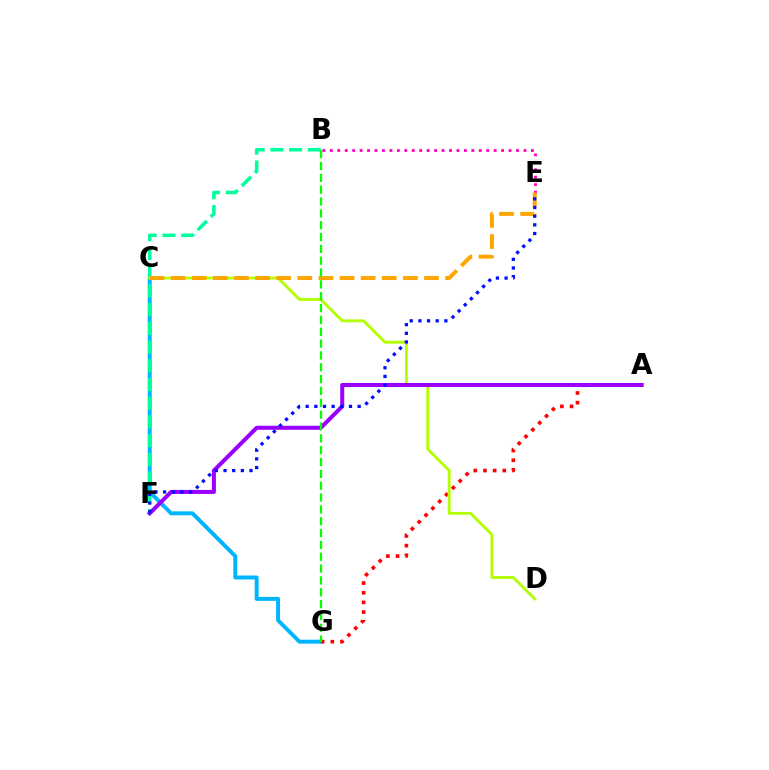{('C', 'G'): [{'color': '#00b5ff', 'line_style': 'solid', 'thickness': 2.85}], ('B', 'F'): [{'color': '#00ff9d', 'line_style': 'dashed', 'thickness': 2.54}], ('B', 'E'): [{'color': '#ff00bd', 'line_style': 'dotted', 'thickness': 2.02}], ('A', 'G'): [{'color': '#ff0000', 'line_style': 'dotted', 'thickness': 2.63}], ('C', 'D'): [{'color': '#b3ff00', 'line_style': 'solid', 'thickness': 2.05}], ('A', 'F'): [{'color': '#9b00ff', 'line_style': 'solid', 'thickness': 2.91}], ('C', 'E'): [{'color': '#ffa500', 'line_style': 'dashed', 'thickness': 2.87}], ('B', 'G'): [{'color': '#08ff00', 'line_style': 'dashed', 'thickness': 1.61}], ('E', 'F'): [{'color': '#0010ff', 'line_style': 'dotted', 'thickness': 2.35}]}